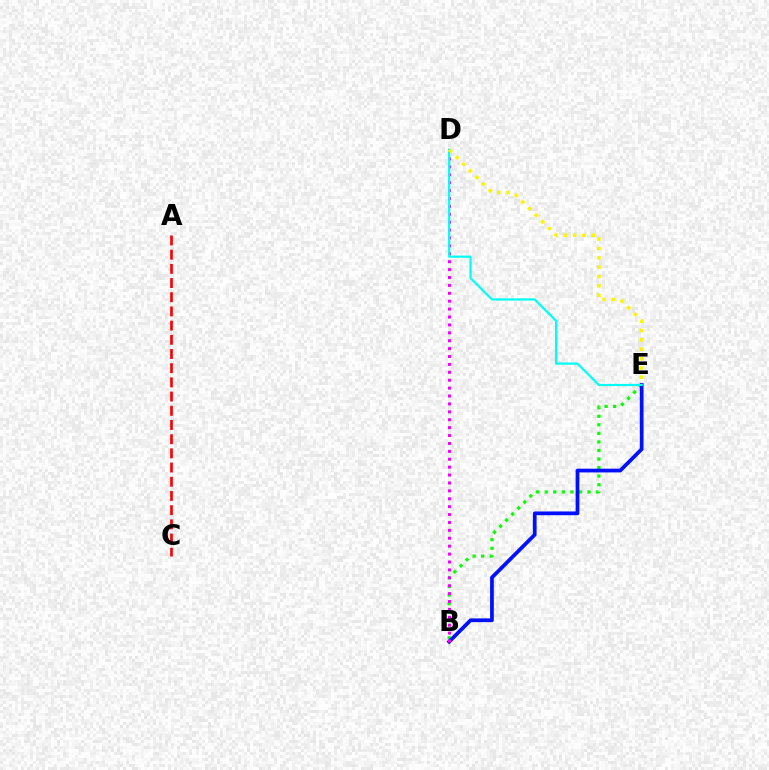{('A', 'C'): [{'color': '#ff0000', 'line_style': 'dashed', 'thickness': 1.93}], ('B', 'E'): [{'color': '#08ff00', 'line_style': 'dotted', 'thickness': 2.32}, {'color': '#0010ff', 'line_style': 'solid', 'thickness': 2.7}], ('B', 'D'): [{'color': '#ee00ff', 'line_style': 'dotted', 'thickness': 2.15}], ('D', 'E'): [{'color': '#00fff6', 'line_style': 'solid', 'thickness': 1.59}, {'color': '#fcf500', 'line_style': 'dotted', 'thickness': 2.54}]}